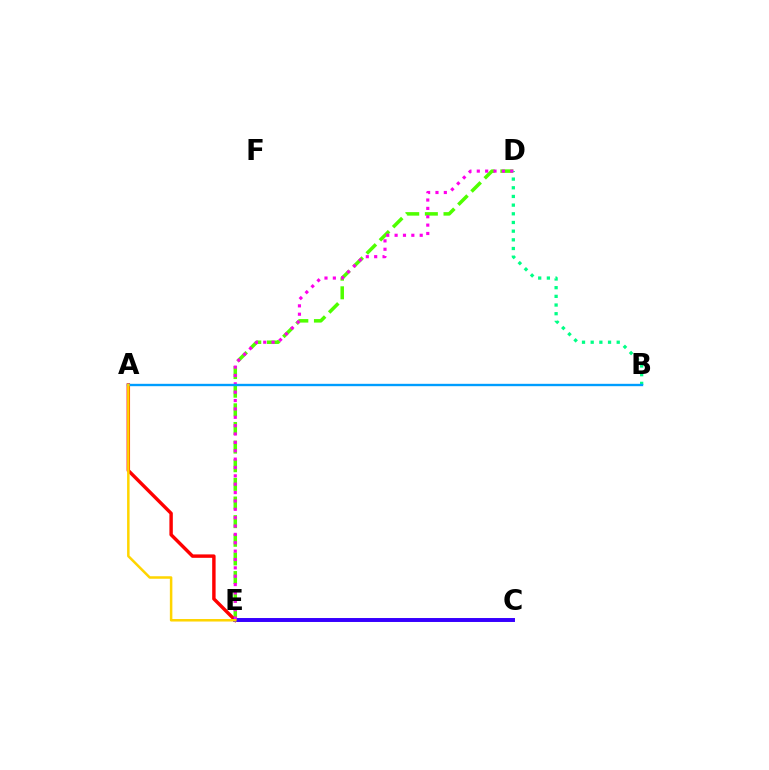{('D', 'E'): [{'color': '#4fff00', 'line_style': 'dashed', 'thickness': 2.53}, {'color': '#ff00ed', 'line_style': 'dotted', 'thickness': 2.27}], ('A', 'E'): [{'color': '#ff0000', 'line_style': 'solid', 'thickness': 2.46}, {'color': '#ffd500', 'line_style': 'solid', 'thickness': 1.81}], ('C', 'E'): [{'color': '#3700ff', 'line_style': 'solid', 'thickness': 2.84}], ('B', 'D'): [{'color': '#00ff86', 'line_style': 'dotted', 'thickness': 2.36}], ('A', 'B'): [{'color': '#009eff', 'line_style': 'solid', 'thickness': 1.7}]}